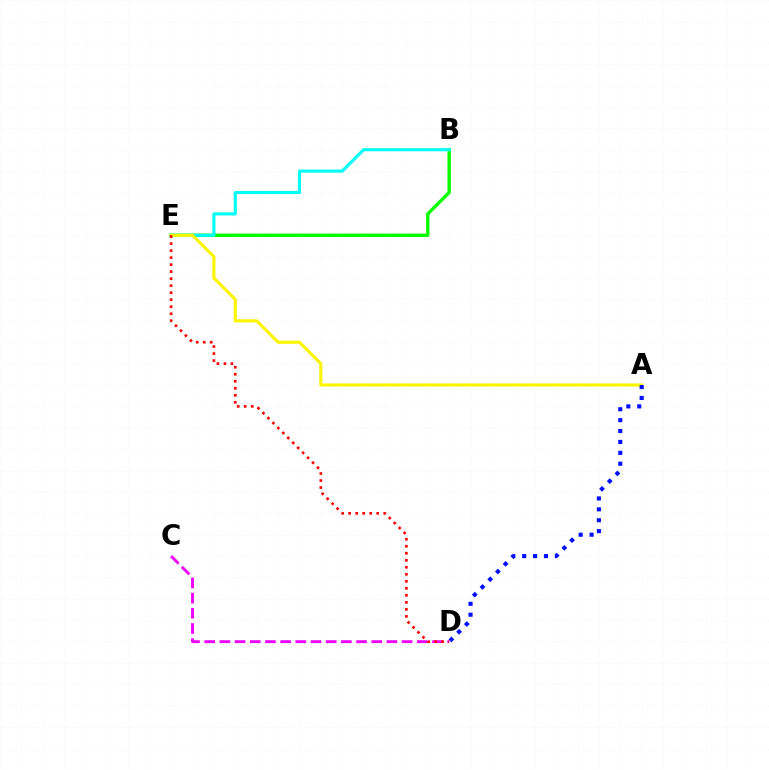{('B', 'E'): [{'color': '#08ff00', 'line_style': 'solid', 'thickness': 2.43}, {'color': '#00fff6', 'line_style': 'solid', 'thickness': 2.26}], ('C', 'D'): [{'color': '#ee00ff', 'line_style': 'dashed', 'thickness': 2.06}], ('A', 'E'): [{'color': '#fcf500', 'line_style': 'solid', 'thickness': 2.26}], ('A', 'D'): [{'color': '#0010ff', 'line_style': 'dotted', 'thickness': 2.96}], ('D', 'E'): [{'color': '#ff0000', 'line_style': 'dotted', 'thickness': 1.9}]}